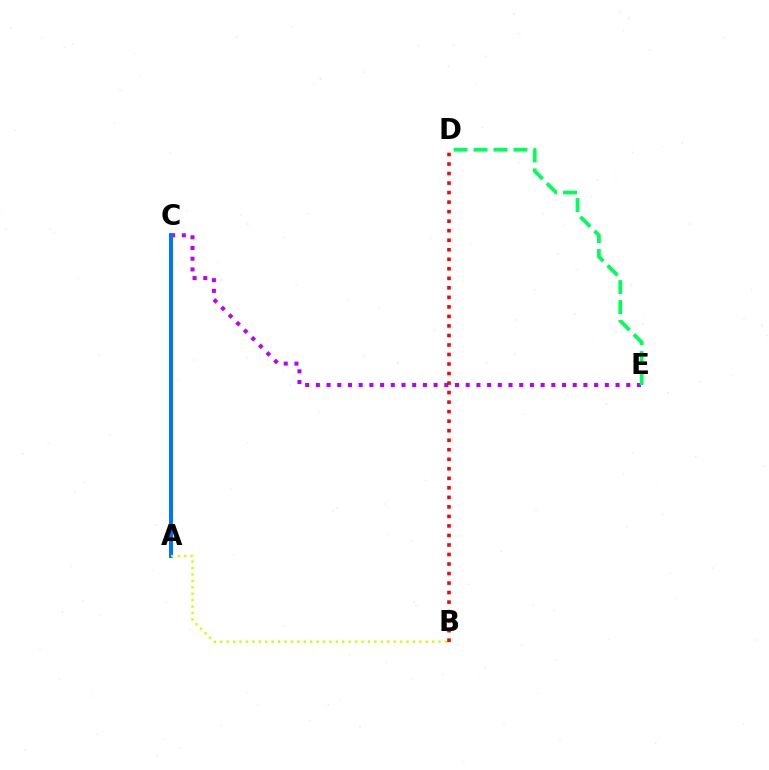{('C', 'E'): [{'color': '#b900ff', 'line_style': 'dotted', 'thickness': 2.91}], ('A', 'C'): [{'color': '#0074ff', 'line_style': 'solid', 'thickness': 2.86}], ('A', 'B'): [{'color': '#d1ff00', 'line_style': 'dotted', 'thickness': 1.74}], ('B', 'D'): [{'color': '#ff0000', 'line_style': 'dotted', 'thickness': 2.59}], ('D', 'E'): [{'color': '#00ff5c', 'line_style': 'dashed', 'thickness': 2.71}]}